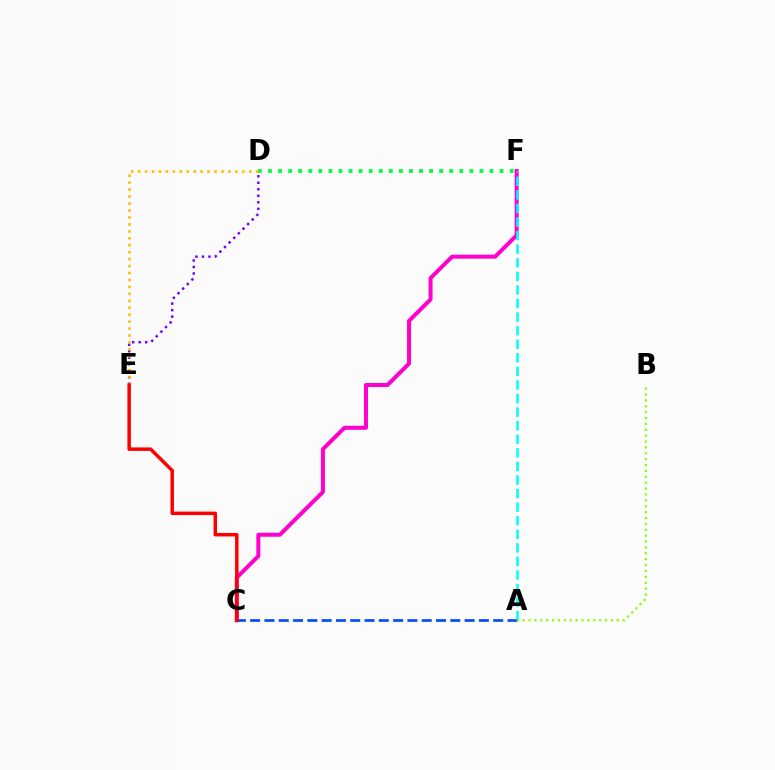{('D', 'E'): [{'color': '#7200ff', 'line_style': 'dotted', 'thickness': 1.77}, {'color': '#ffbd00', 'line_style': 'dotted', 'thickness': 1.89}], ('C', 'F'): [{'color': '#ff00cf', 'line_style': 'solid', 'thickness': 2.88}], ('A', 'F'): [{'color': '#00fff6', 'line_style': 'dashed', 'thickness': 1.84}], ('A', 'C'): [{'color': '#004bff', 'line_style': 'dashed', 'thickness': 1.94}], ('A', 'B'): [{'color': '#84ff00', 'line_style': 'dotted', 'thickness': 1.6}], ('D', 'F'): [{'color': '#00ff39', 'line_style': 'dotted', 'thickness': 2.74}], ('C', 'E'): [{'color': '#ff0000', 'line_style': 'solid', 'thickness': 2.5}]}